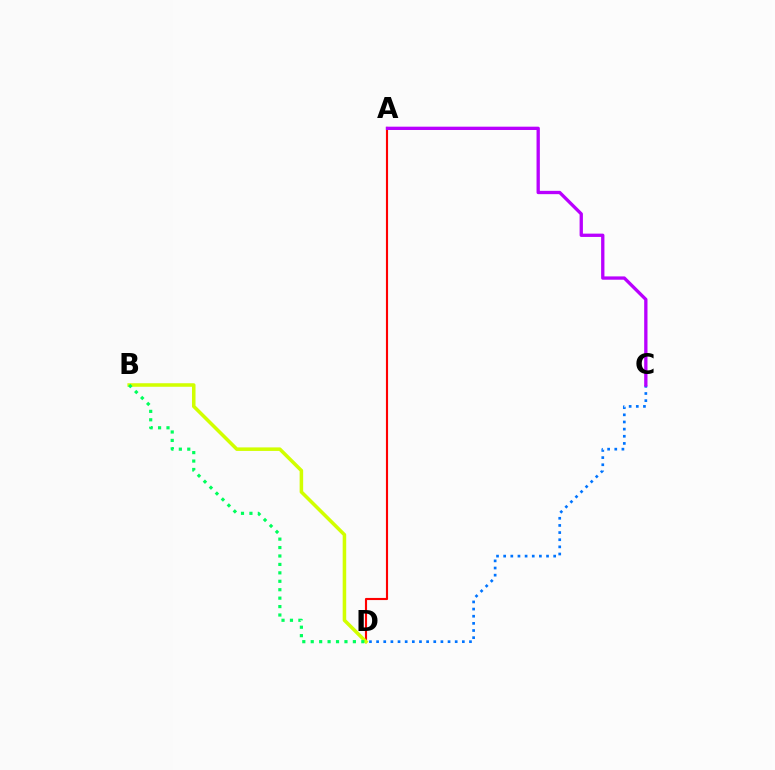{('A', 'D'): [{'color': '#ff0000', 'line_style': 'solid', 'thickness': 1.54}], ('C', 'D'): [{'color': '#0074ff', 'line_style': 'dotted', 'thickness': 1.94}], ('B', 'D'): [{'color': '#d1ff00', 'line_style': 'solid', 'thickness': 2.54}, {'color': '#00ff5c', 'line_style': 'dotted', 'thickness': 2.29}], ('A', 'C'): [{'color': '#b900ff', 'line_style': 'solid', 'thickness': 2.38}]}